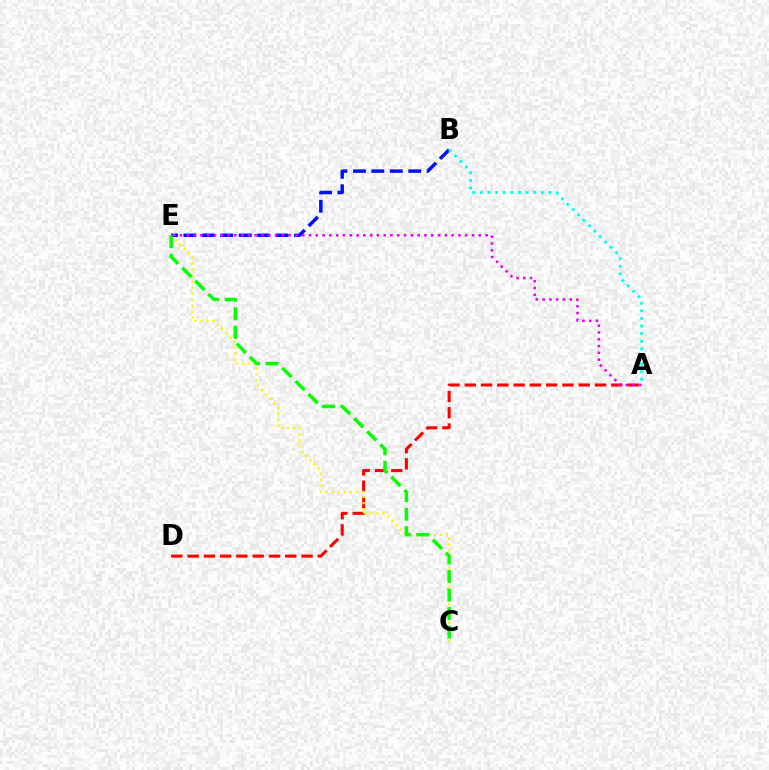{('A', 'D'): [{'color': '#ff0000', 'line_style': 'dashed', 'thickness': 2.21}], ('C', 'E'): [{'color': '#fcf500', 'line_style': 'dotted', 'thickness': 1.63}, {'color': '#08ff00', 'line_style': 'dashed', 'thickness': 2.52}], ('B', 'E'): [{'color': '#0010ff', 'line_style': 'dashed', 'thickness': 2.5}], ('A', 'E'): [{'color': '#ee00ff', 'line_style': 'dotted', 'thickness': 1.85}], ('A', 'B'): [{'color': '#00fff6', 'line_style': 'dotted', 'thickness': 2.07}]}